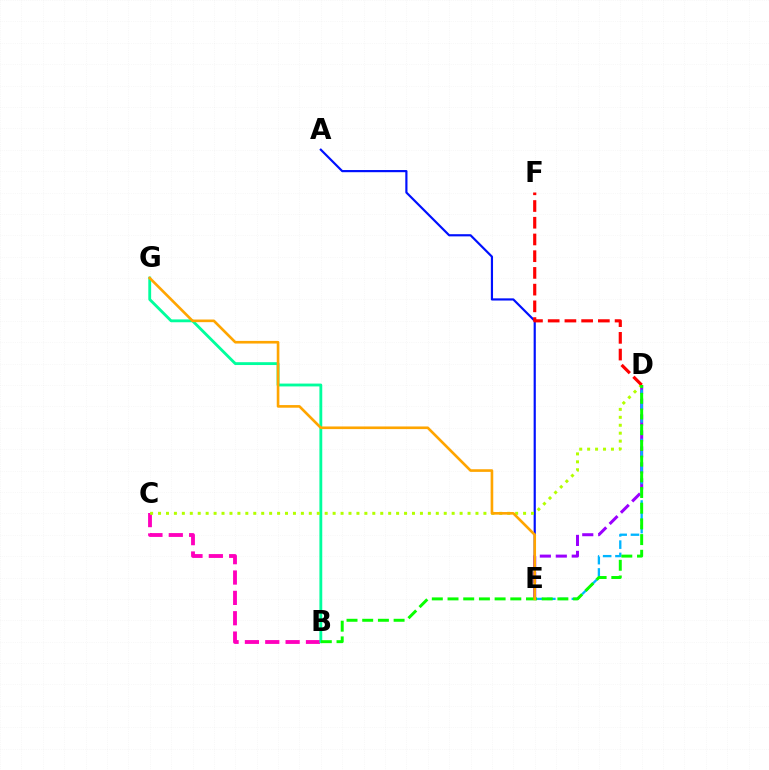{('A', 'E'): [{'color': '#0010ff', 'line_style': 'solid', 'thickness': 1.57}], ('B', 'C'): [{'color': '#ff00bd', 'line_style': 'dashed', 'thickness': 2.76}], ('D', 'E'): [{'color': '#9b00ff', 'line_style': 'dashed', 'thickness': 2.17}, {'color': '#00b5ff', 'line_style': 'dashed', 'thickness': 1.67}], ('B', 'G'): [{'color': '#00ff9d', 'line_style': 'solid', 'thickness': 2.05}], ('C', 'D'): [{'color': '#b3ff00', 'line_style': 'dotted', 'thickness': 2.16}], ('D', 'F'): [{'color': '#ff0000', 'line_style': 'dashed', 'thickness': 2.27}], ('B', 'D'): [{'color': '#08ff00', 'line_style': 'dashed', 'thickness': 2.13}], ('E', 'G'): [{'color': '#ffa500', 'line_style': 'solid', 'thickness': 1.9}]}